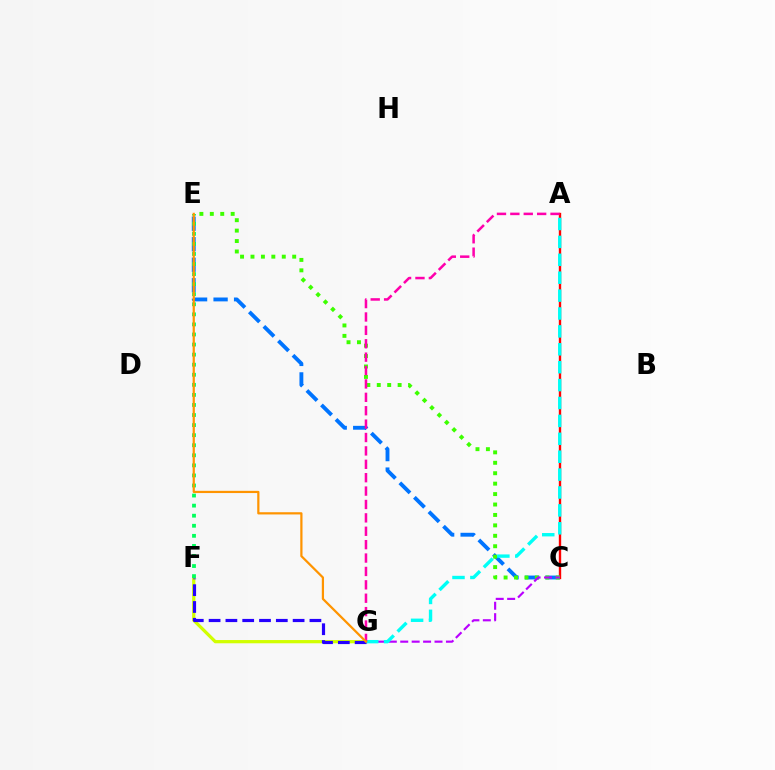{('A', 'C'): [{'color': '#ff0000', 'line_style': 'solid', 'thickness': 1.7}], ('C', 'E'): [{'color': '#0074ff', 'line_style': 'dashed', 'thickness': 2.79}, {'color': '#3dff00', 'line_style': 'dotted', 'thickness': 2.83}], ('F', 'G'): [{'color': '#d1ff00', 'line_style': 'solid', 'thickness': 2.33}, {'color': '#2500ff', 'line_style': 'dashed', 'thickness': 2.28}], ('E', 'F'): [{'color': '#00ff5c', 'line_style': 'dotted', 'thickness': 2.74}], ('C', 'G'): [{'color': '#b900ff', 'line_style': 'dashed', 'thickness': 1.55}], ('A', 'G'): [{'color': '#00fff6', 'line_style': 'dashed', 'thickness': 2.43}, {'color': '#ff00ac', 'line_style': 'dashed', 'thickness': 1.82}], ('E', 'G'): [{'color': '#ff9400', 'line_style': 'solid', 'thickness': 1.6}]}